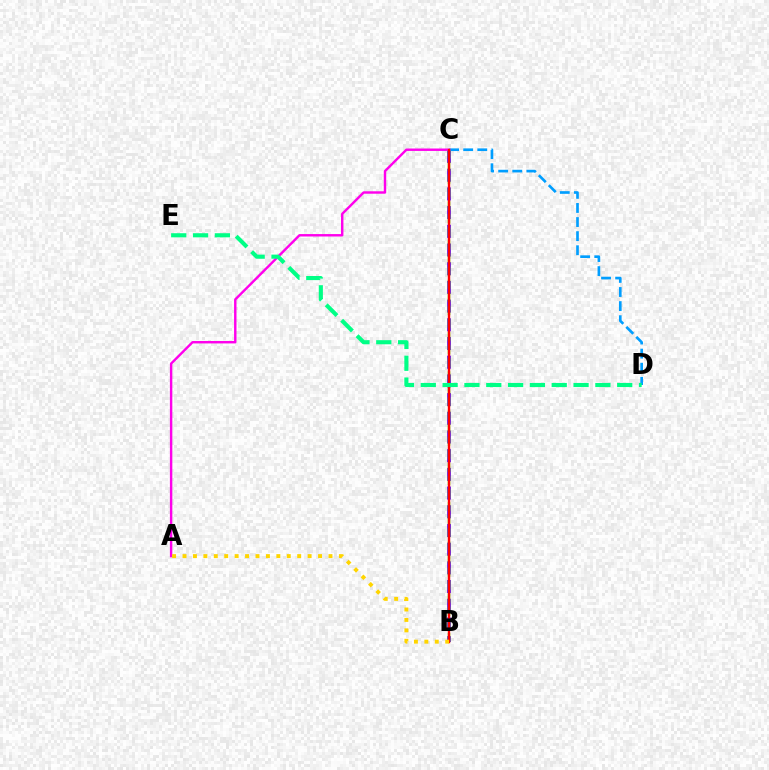{('B', 'C'): [{'color': '#3700ff', 'line_style': 'dashed', 'thickness': 2.54}, {'color': '#4fff00', 'line_style': 'dashed', 'thickness': 1.78}, {'color': '#ff0000', 'line_style': 'solid', 'thickness': 1.71}], ('C', 'D'): [{'color': '#009eff', 'line_style': 'dashed', 'thickness': 1.91}], ('A', 'C'): [{'color': '#ff00ed', 'line_style': 'solid', 'thickness': 1.74}], ('A', 'B'): [{'color': '#ffd500', 'line_style': 'dotted', 'thickness': 2.83}], ('D', 'E'): [{'color': '#00ff86', 'line_style': 'dashed', 'thickness': 2.96}]}